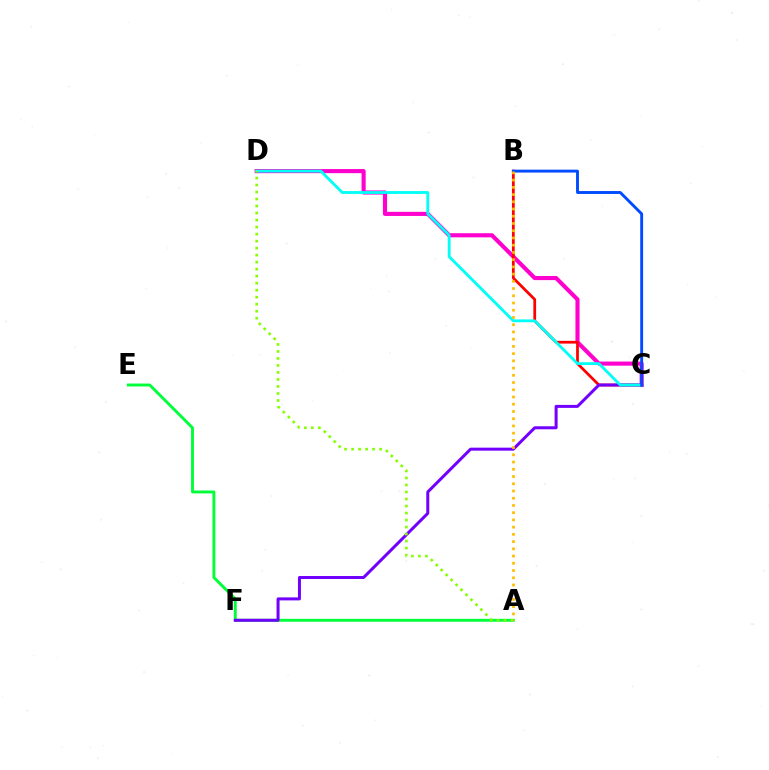{('C', 'D'): [{'color': '#ff00cf', 'line_style': 'solid', 'thickness': 2.96}, {'color': '#00fff6', 'line_style': 'solid', 'thickness': 2.03}], ('B', 'C'): [{'color': '#ff0000', 'line_style': 'solid', 'thickness': 1.98}, {'color': '#004bff', 'line_style': 'solid', 'thickness': 2.08}], ('A', 'E'): [{'color': '#00ff39', 'line_style': 'solid', 'thickness': 2.09}], ('C', 'F'): [{'color': '#7200ff', 'line_style': 'solid', 'thickness': 2.16}], ('A', 'D'): [{'color': '#84ff00', 'line_style': 'dotted', 'thickness': 1.9}], ('A', 'B'): [{'color': '#ffbd00', 'line_style': 'dotted', 'thickness': 1.96}]}